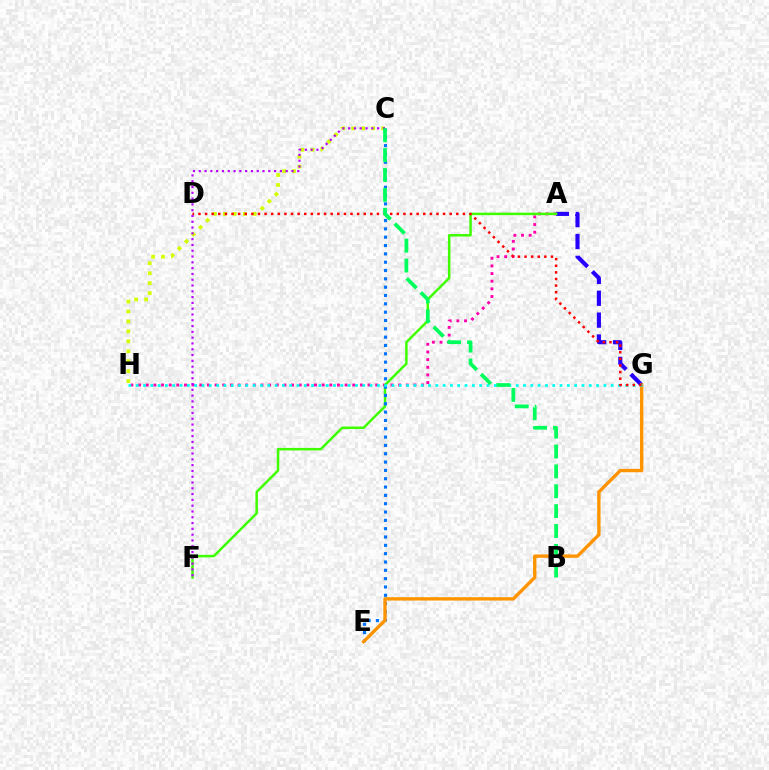{('C', 'H'): [{'color': '#d1ff00', 'line_style': 'dotted', 'thickness': 2.7}], ('A', 'H'): [{'color': '#ff00ac', 'line_style': 'dotted', 'thickness': 2.08}], ('A', 'G'): [{'color': '#2500ff', 'line_style': 'dashed', 'thickness': 2.97}], ('A', 'F'): [{'color': '#3dff00', 'line_style': 'solid', 'thickness': 1.79}], ('C', 'F'): [{'color': '#b900ff', 'line_style': 'dotted', 'thickness': 1.57}], ('C', 'E'): [{'color': '#0074ff', 'line_style': 'dotted', 'thickness': 2.26}], ('E', 'G'): [{'color': '#ff9400', 'line_style': 'solid', 'thickness': 2.42}], ('G', 'H'): [{'color': '#00fff6', 'line_style': 'dotted', 'thickness': 1.99}], ('D', 'G'): [{'color': '#ff0000', 'line_style': 'dotted', 'thickness': 1.8}], ('B', 'C'): [{'color': '#00ff5c', 'line_style': 'dashed', 'thickness': 2.7}]}